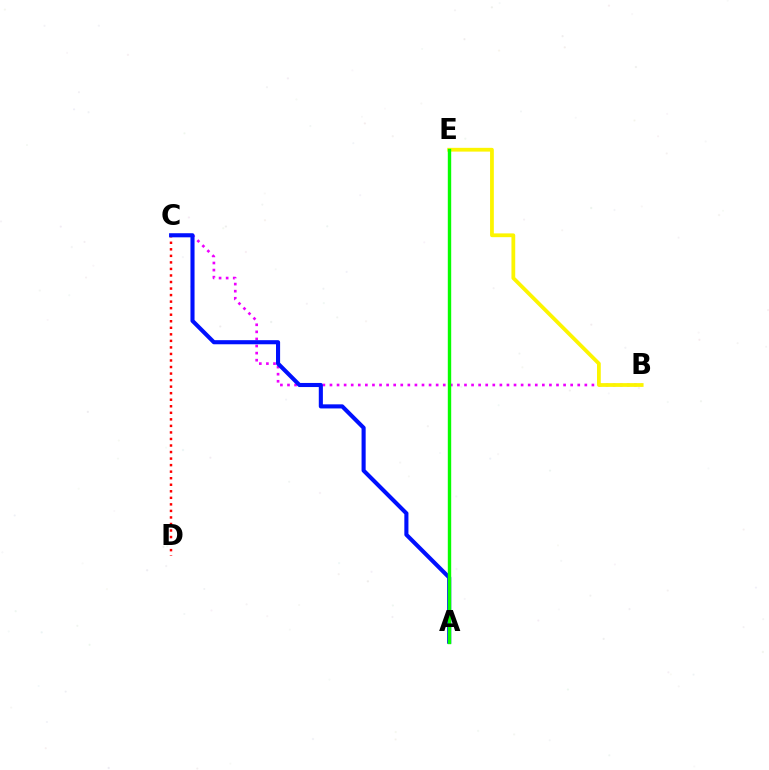{('B', 'C'): [{'color': '#ee00ff', 'line_style': 'dotted', 'thickness': 1.92}], ('C', 'D'): [{'color': '#ff0000', 'line_style': 'dotted', 'thickness': 1.78}], ('A', 'E'): [{'color': '#00fff6', 'line_style': 'dotted', 'thickness': 2.05}, {'color': '#08ff00', 'line_style': 'solid', 'thickness': 2.44}], ('B', 'E'): [{'color': '#fcf500', 'line_style': 'solid', 'thickness': 2.72}], ('A', 'C'): [{'color': '#0010ff', 'line_style': 'solid', 'thickness': 2.95}]}